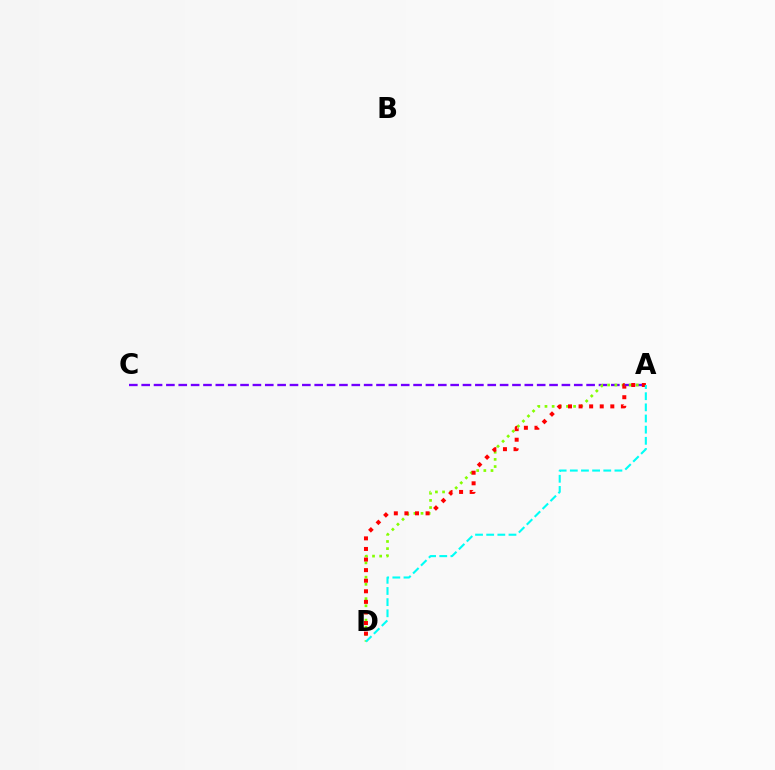{('A', 'C'): [{'color': '#7200ff', 'line_style': 'dashed', 'thickness': 1.68}], ('A', 'D'): [{'color': '#84ff00', 'line_style': 'dotted', 'thickness': 1.94}, {'color': '#ff0000', 'line_style': 'dotted', 'thickness': 2.88}, {'color': '#00fff6', 'line_style': 'dashed', 'thickness': 1.51}]}